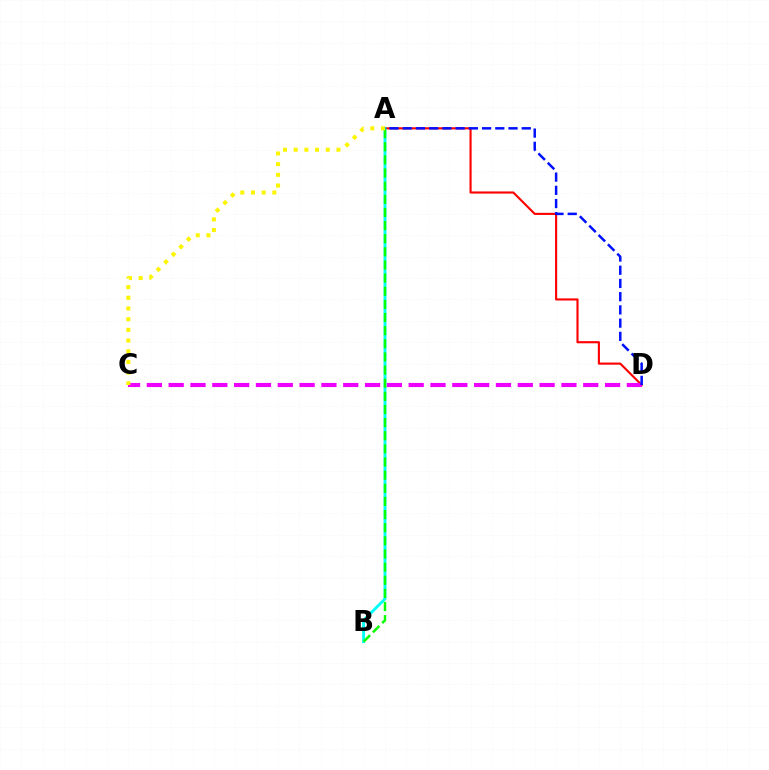{('A', 'D'): [{'color': '#ff0000', 'line_style': 'solid', 'thickness': 1.53}, {'color': '#0010ff', 'line_style': 'dashed', 'thickness': 1.8}], ('A', 'B'): [{'color': '#00fff6', 'line_style': 'solid', 'thickness': 2.06}, {'color': '#08ff00', 'line_style': 'dashed', 'thickness': 1.78}], ('C', 'D'): [{'color': '#ee00ff', 'line_style': 'dashed', 'thickness': 2.96}], ('A', 'C'): [{'color': '#fcf500', 'line_style': 'dotted', 'thickness': 2.9}]}